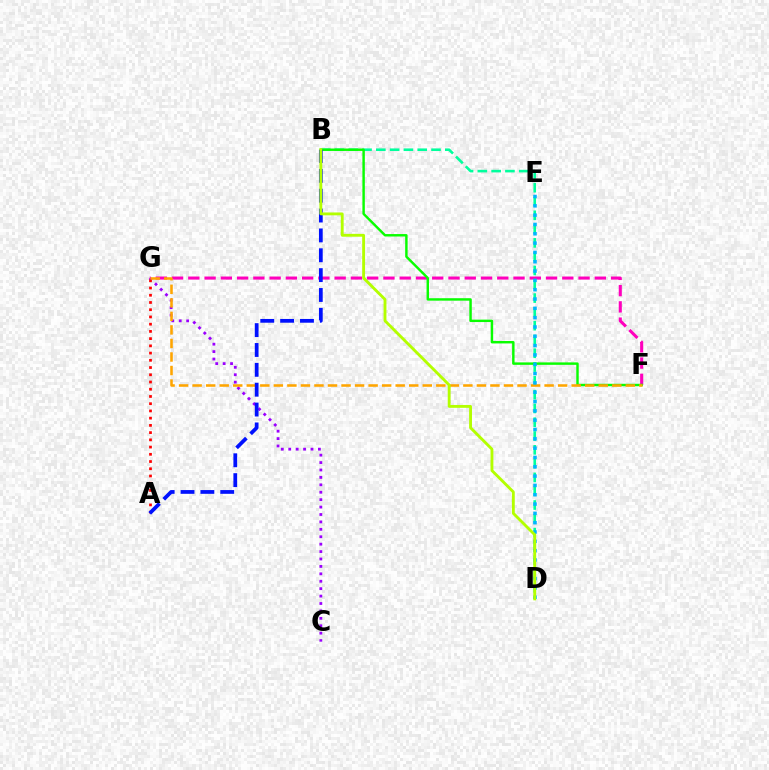{('C', 'G'): [{'color': '#9b00ff', 'line_style': 'dotted', 'thickness': 2.02}], ('F', 'G'): [{'color': '#ff00bd', 'line_style': 'dashed', 'thickness': 2.21}, {'color': '#ffa500', 'line_style': 'dashed', 'thickness': 1.84}], ('A', 'G'): [{'color': '#ff0000', 'line_style': 'dotted', 'thickness': 1.96}], ('B', 'D'): [{'color': '#00ff9d', 'line_style': 'dashed', 'thickness': 1.87}, {'color': '#b3ff00', 'line_style': 'solid', 'thickness': 2.06}], ('B', 'F'): [{'color': '#08ff00', 'line_style': 'solid', 'thickness': 1.75}], ('D', 'E'): [{'color': '#00b5ff', 'line_style': 'dotted', 'thickness': 2.53}], ('A', 'B'): [{'color': '#0010ff', 'line_style': 'dashed', 'thickness': 2.7}]}